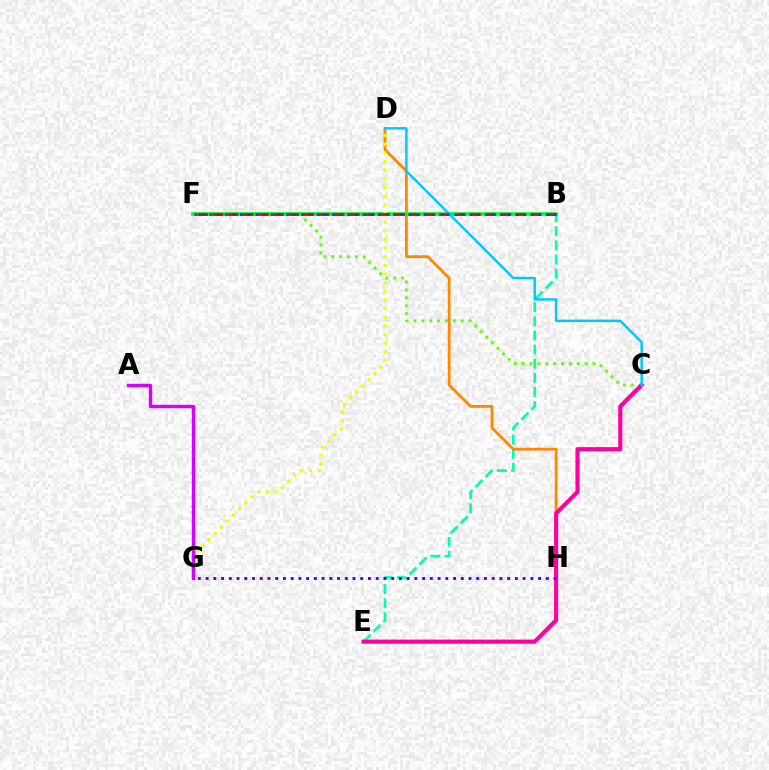{('C', 'F'): [{'color': '#66ff00', 'line_style': 'dotted', 'thickness': 2.14}], ('B', 'E'): [{'color': '#00ffaf', 'line_style': 'dashed', 'thickness': 1.92}], ('D', 'H'): [{'color': '#ff8800', 'line_style': 'solid', 'thickness': 2.03}], ('B', 'F'): [{'color': '#00ff27', 'line_style': 'solid', 'thickness': 2.66}, {'color': '#ff0000', 'line_style': 'dashed', 'thickness': 2.06}, {'color': '#003fff', 'line_style': 'dotted', 'thickness': 2.08}], ('D', 'G'): [{'color': '#eeff00', 'line_style': 'dotted', 'thickness': 2.35}], ('A', 'G'): [{'color': '#d600ff', 'line_style': 'solid', 'thickness': 2.47}], ('C', 'E'): [{'color': '#ff00a0', 'line_style': 'solid', 'thickness': 2.96}], ('G', 'H'): [{'color': '#4f00ff', 'line_style': 'dotted', 'thickness': 2.1}], ('C', 'D'): [{'color': '#00c7ff', 'line_style': 'solid', 'thickness': 1.76}]}